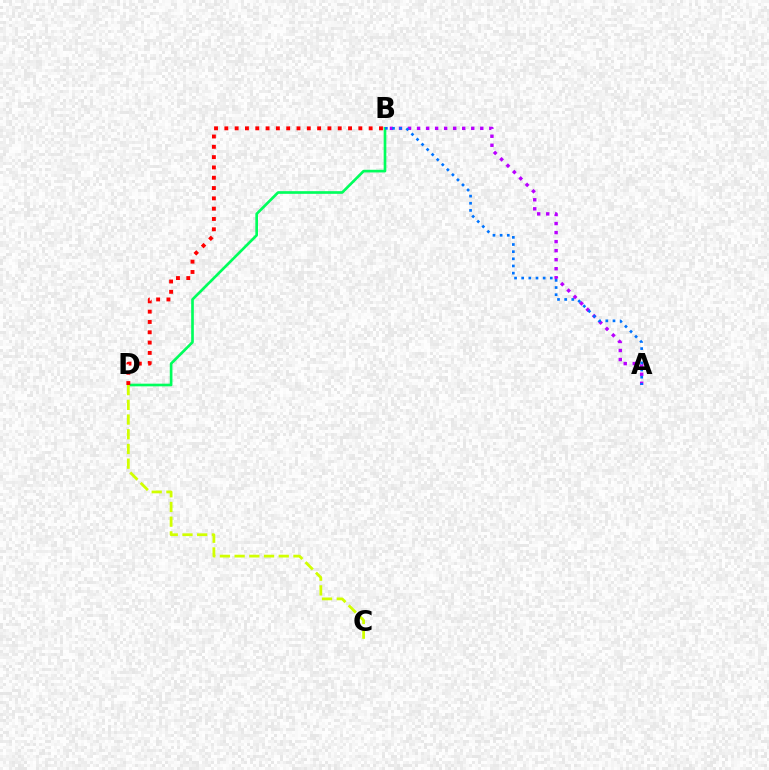{('A', 'B'): [{'color': '#b900ff', 'line_style': 'dotted', 'thickness': 2.45}, {'color': '#0074ff', 'line_style': 'dotted', 'thickness': 1.94}], ('B', 'D'): [{'color': '#00ff5c', 'line_style': 'solid', 'thickness': 1.92}, {'color': '#ff0000', 'line_style': 'dotted', 'thickness': 2.8}], ('C', 'D'): [{'color': '#d1ff00', 'line_style': 'dashed', 'thickness': 2.0}]}